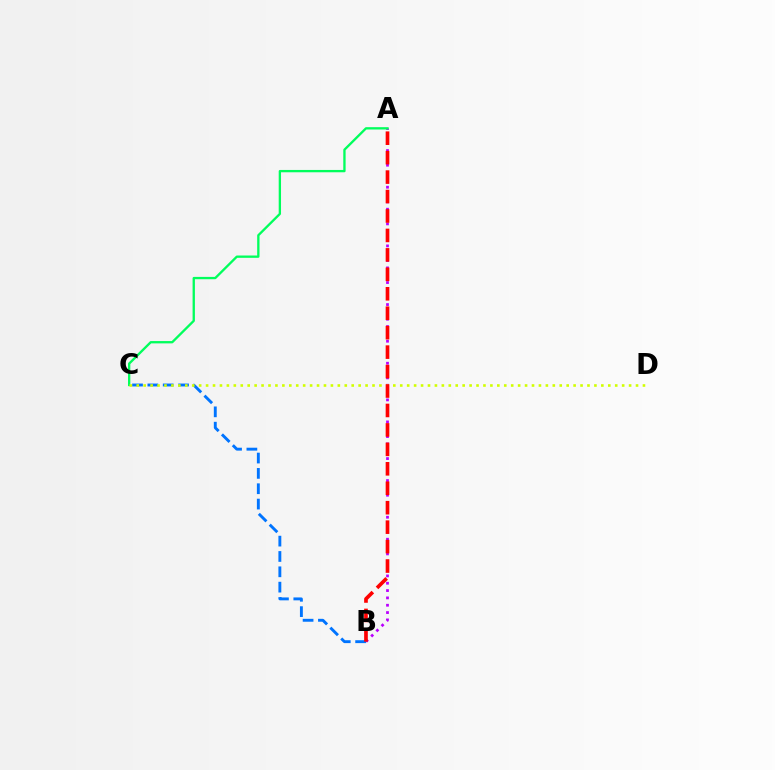{('A', 'B'): [{'color': '#b900ff', 'line_style': 'dotted', 'thickness': 1.99}, {'color': '#ff0000', 'line_style': 'dashed', 'thickness': 2.64}], ('A', 'C'): [{'color': '#00ff5c', 'line_style': 'solid', 'thickness': 1.67}], ('B', 'C'): [{'color': '#0074ff', 'line_style': 'dashed', 'thickness': 2.08}], ('C', 'D'): [{'color': '#d1ff00', 'line_style': 'dotted', 'thickness': 1.88}]}